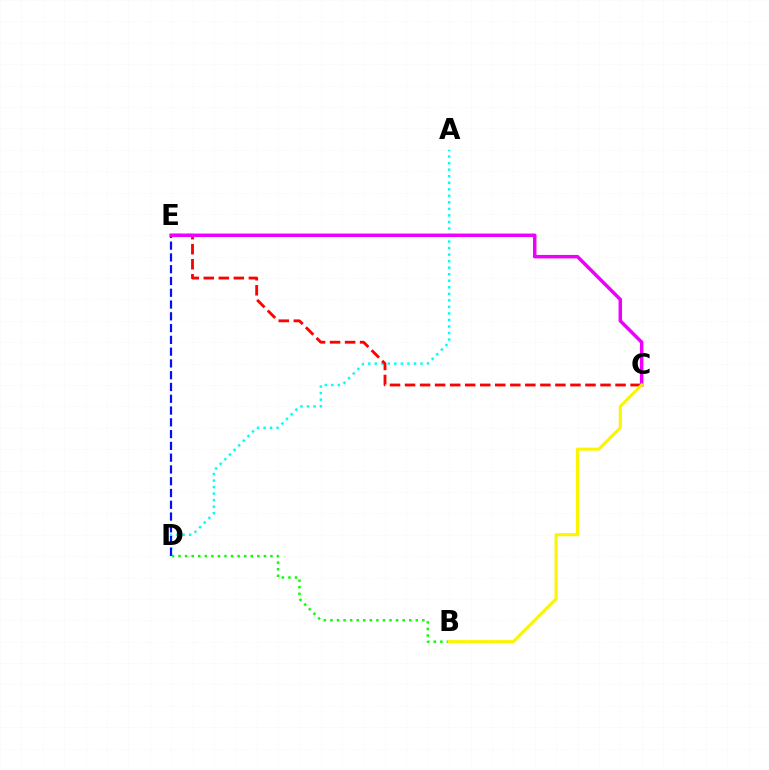{('A', 'D'): [{'color': '#00fff6', 'line_style': 'dotted', 'thickness': 1.78}], ('D', 'E'): [{'color': '#0010ff', 'line_style': 'dashed', 'thickness': 1.6}], ('B', 'D'): [{'color': '#08ff00', 'line_style': 'dotted', 'thickness': 1.78}], ('C', 'E'): [{'color': '#ff0000', 'line_style': 'dashed', 'thickness': 2.04}, {'color': '#ee00ff', 'line_style': 'solid', 'thickness': 2.51}], ('B', 'C'): [{'color': '#fcf500', 'line_style': 'solid', 'thickness': 2.22}]}